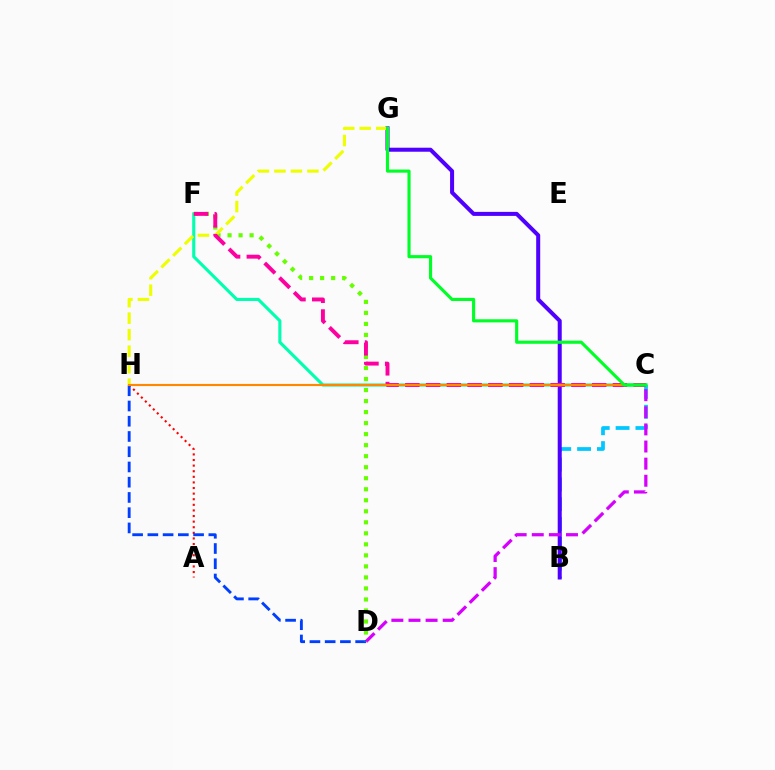{('A', 'H'): [{'color': '#ff0000', 'line_style': 'dotted', 'thickness': 1.52}], ('B', 'C'): [{'color': '#00c7ff', 'line_style': 'dashed', 'thickness': 2.69}], ('B', 'G'): [{'color': '#4f00ff', 'line_style': 'solid', 'thickness': 2.89}], ('C', 'D'): [{'color': '#d600ff', 'line_style': 'dashed', 'thickness': 2.32}], ('D', 'H'): [{'color': '#003fff', 'line_style': 'dashed', 'thickness': 2.07}], ('C', 'F'): [{'color': '#00ffaf', 'line_style': 'solid', 'thickness': 2.24}, {'color': '#ff00a0', 'line_style': 'dashed', 'thickness': 2.82}], ('D', 'F'): [{'color': '#66ff00', 'line_style': 'dotted', 'thickness': 2.99}], ('G', 'H'): [{'color': '#eeff00', 'line_style': 'dashed', 'thickness': 2.24}], ('C', 'H'): [{'color': '#ff8800', 'line_style': 'solid', 'thickness': 1.54}], ('C', 'G'): [{'color': '#00ff27', 'line_style': 'solid', 'thickness': 2.25}]}